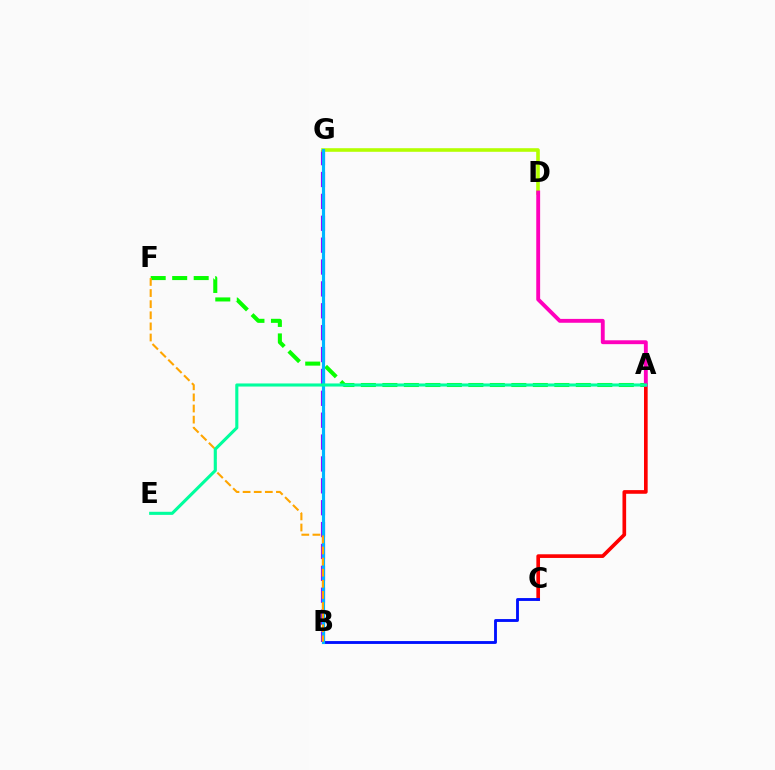{('A', 'F'): [{'color': '#08ff00', 'line_style': 'dashed', 'thickness': 2.92}], ('B', 'G'): [{'color': '#9b00ff', 'line_style': 'dashed', 'thickness': 2.97}, {'color': '#00b5ff', 'line_style': 'solid', 'thickness': 2.27}], ('A', 'C'): [{'color': '#ff0000', 'line_style': 'solid', 'thickness': 2.63}], ('B', 'C'): [{'color': '#0010ff', 'line_style': 'solid', 'thickness': 2.06}], ('D', 'G'): [{'color': '#b3ff00', 'line_style': 'solid', 'thickness': 2.58}], ('B', 'F'): [{'color': '#ffa500', 'line_style': 'dashed', 'thickness': 1.51}], ('A', 'D'): [{'color': '#ff00bd', 'line_style': 'solid', 'thickness': 2.78}], ('A', 'E'): [{'color': '#00ff9d', 'line_style': 'solid', 'thickness': 2.23}]}